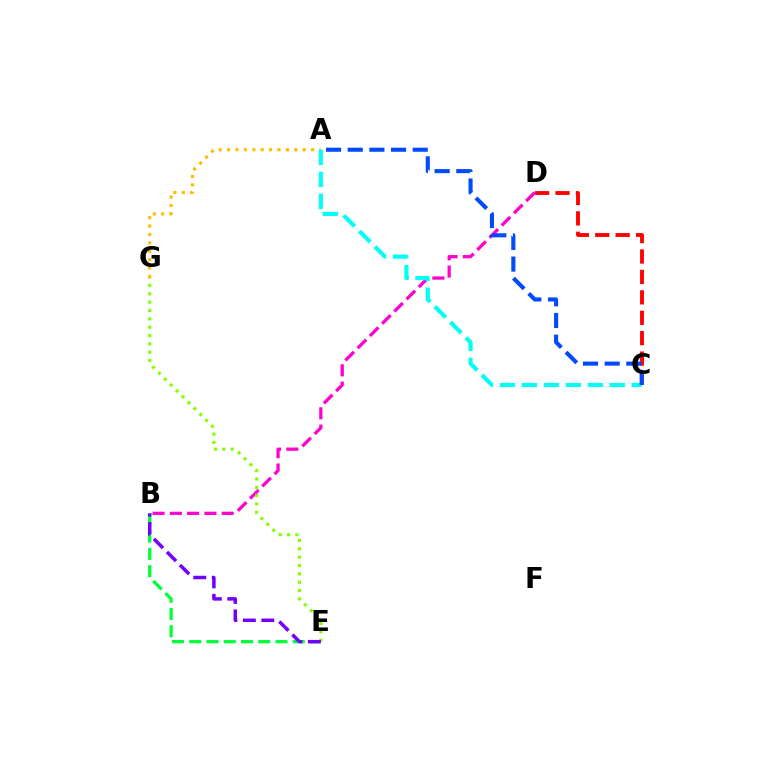{('B', 'E'): [{'color': '#00ff39', 'line_style': 'dashed', 'thickness': 2.34}, {'color': '#7200ff', 'line_style': 'dashed', 'thickness': 2.51}], ('A', 'G'): [{'color': '#ffbd00', 'line_style': 'dotted', 'thickness': 2.28}], ('C', 'D'): [{'color': '#ff0000', 'line_style': 'dashed', 'thickness': 2.77}], ('B', 'D'): [{'color': '#ff00cf', 'line_style': 'dashed', 'thickness': 2.35}], ('A', 'C'): [{'color': '#00fff6', 'line_style': 'dashed', 'thickness': 2.99}, {'color': '#004bff', 'line_style': 'dashed', 'thickness': 2.94}], ('E', 'G'): [{'color': '#84ff00', 'line_style': 'dotted', 'thickness': 2.27}]}